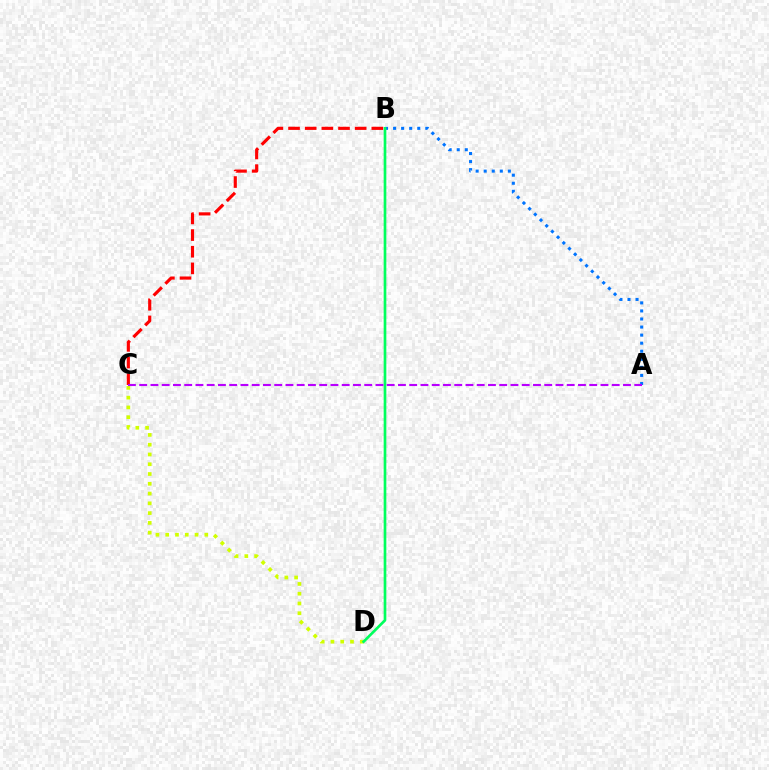{('C', 'D'): [{'color': '#d1ff00', 'line_style': 'dotted', 'thickness': 2.66}], ('A', 'B'): [{'color': '#0074ff', 'line_style': 'dotted', 'thickness': 2.19}], ('B', 'D'): [{'color': '#00ff5c', 'line_style': 'solid', 'thickness': 1.93}], ('B', 'C'): [{'color': '#ff0000', 'line_style': 'dashed', 'thickness': 2.26}], ('A', 'C'): [{'color': '#b900ff', 'line_style': 'dashed', 'thickness': 1.53}]}